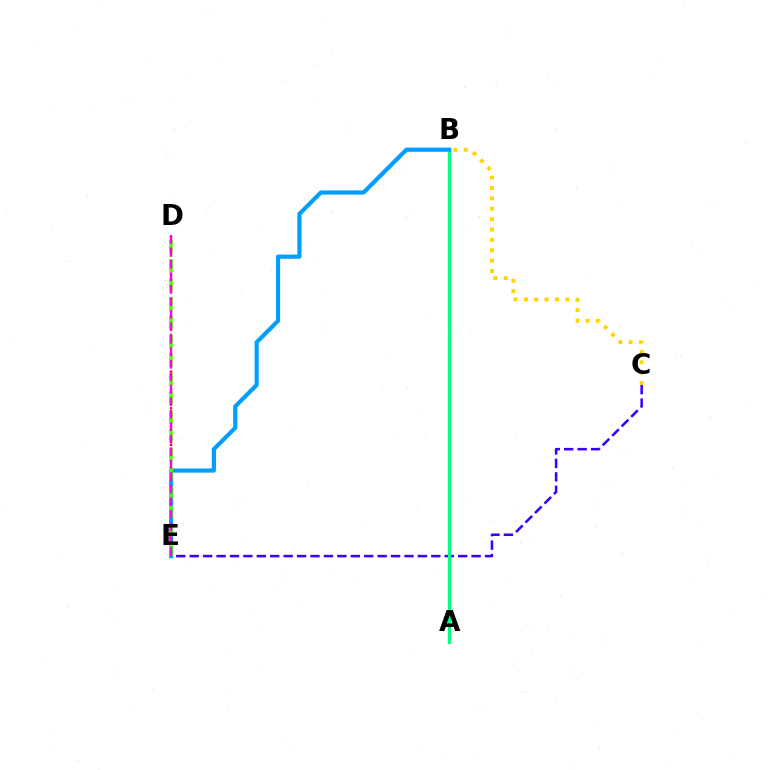{('C', 'E'): [{'color': '#3700ff', 'line_style': 'dashed', 'thickness': 1.82}], ('D', 'E'): [{'color': '#ff0000', 'line_style': 'dotted', 'thickness': 1.66}, {'color': '#4fff00', 'line_style': 'dashed', 'thickness': 2.57}, {'color': '#ff00ed', 'line_style': 'dashed', 'thickness': 1.7}], ('A', 'B'): [{'color': '#00ff86', 'line_style': 'solid', 'thickness': 2.39}], ('B', 'C'): [{'color': '#ffd500', 'line_style': 'dotted', 'thickness': 2.82}], ('B', 'E'): [{'color': '#009eff', 'line_style': 'solid', 'thickness': 2.99}]}